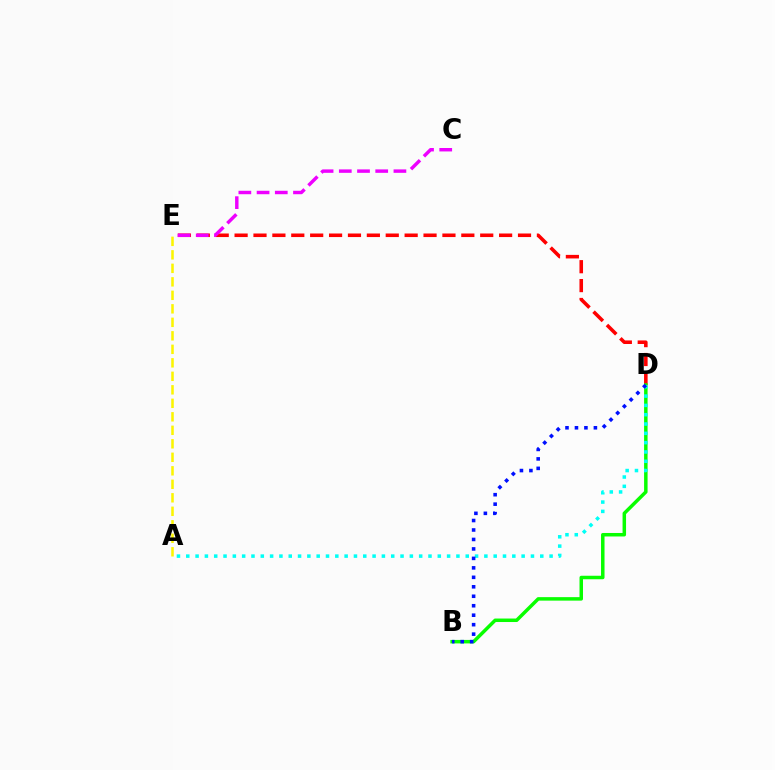{('D', 'E'): [{'color': '#ff0000', 'line_style': 'dashed', 'thickness': 2.57}], ('C', 'E'): [{'color': '#ee00ff', 'line_style': 'dashed', 'thickness': 2.47}], ('A', 'E'): [{'color': '#fcf500', 'line_style': 'dashed', 'thickness': 1.83}], ('B', 'D'): [{'color': '#08ff00', 'line_style': 'solid', 'thickness': 2.51}, {'color': '#0010ff', 'line_style': 'dotted', 'thickness': 2.57}], ('A', 'D'): [{'color': '#00fff6', 'line_style': 'dotted', 'thickness': 2.53}]}